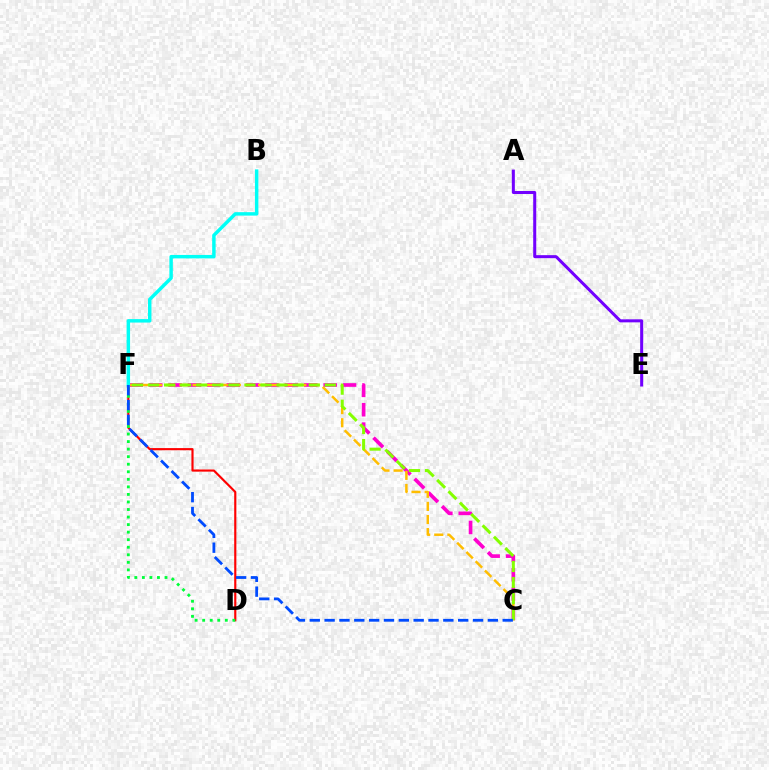{('D', 'F'): [{'color': '#ff0000', 'line_style': 'solid', 'thickness': 1.55}, {'color': '#00ff39', 'line_style': 'dotted', 'thickness': 2.05}], ('C', 'F'): [{'color': '#ff00cf', 'line_style': 'dashed', 'thickness': 2.63}, {'color': '#ffbd00', 'line_style': 'dashed', 'thickness': 1.78}, {'color': '#84ff00', 'line_style': 'dashed', 'thickness': 2.18}, {'color': '#004bff', 'line_style': 'dashed', 'thickness': 2.02}], ('B', 'F'): [{'color': '#00fff6', 'line_style': 'solid', 'thickness': 2.48}], ('A', 'E'): [{'color': '#7200ff', 'line_style': 'solid', 'thickness': 2.18}]}